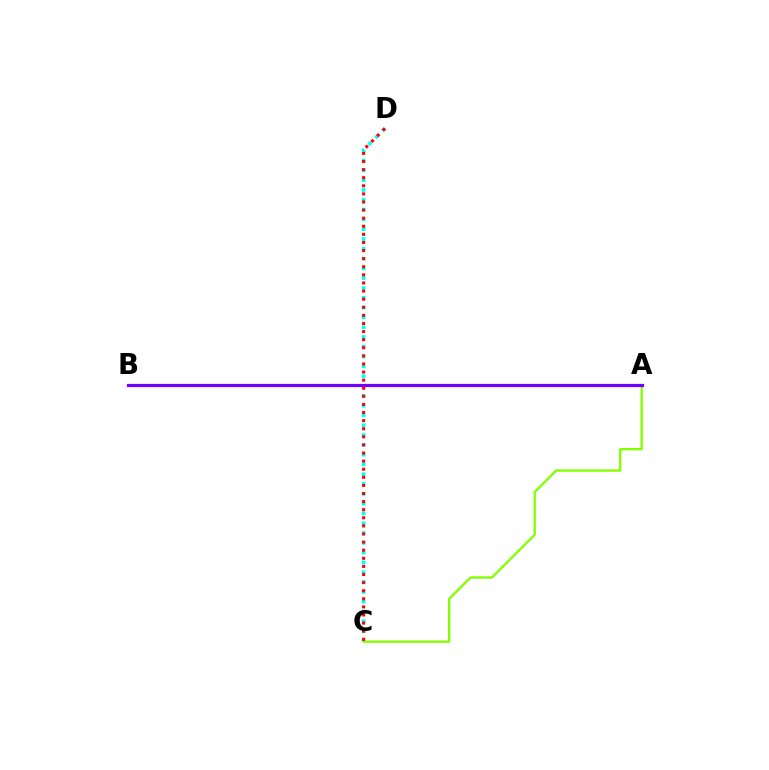{('C', 'D'): [{'color': '#00fff6', 'line_style': 'dotted', 'thickness': 2.66}, {'color': '#ff0000', 'line_style': 'dotted', 'thickness': 2.2}], ('A', 'C'): [{'color': '#84ff00', 'line_style': 'solid', 'thickness': 1.68}], ('A', 'B'): [{'color': '#7200ff', 'line_style': 'solid', 'thickness': 2.31}]}